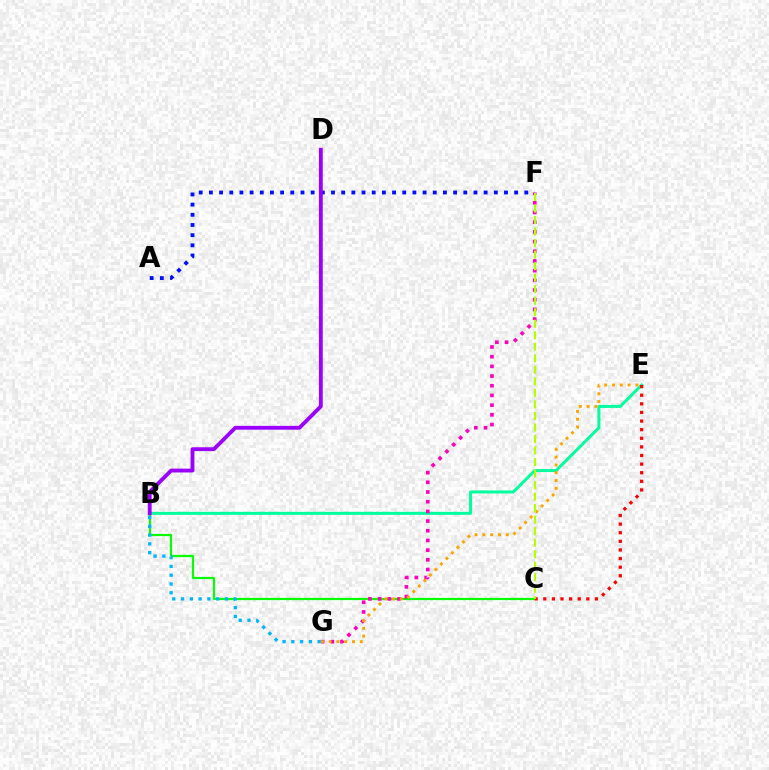{('B', 'C'): [{'color': '#08ff00', 'line_style': 'solid', 'thickness': 1.59}], ('B', 'E'): [{'color': '#00ff9d', 'line_style': 'solid', 'thickness': 2.16}], ('F', 'G'): [{'color': '#ff00bd', 'line_style': 'dotted', 'thickness': 2.63}], ('A', 'F'): [{'color': '#0010ff', 'line_style': 'dotted', 'thickness': 2.76}], ('C', 'E'): [{'color': '#ff0000', 'line_style': 'dotted', 'thickness': 2.34}], ('E', 'G'): [{'color': '#ffa500', 'line_style': 'dotted', 'thickness': 2.12}], ('C', 'F'): [{'color': '#b3ff00', 'line_style': 'dashed', 'thickness': 1.57}], ('B', 'G'): [{'color': '#00b5ff', 'line_style': 'dotted', 'thickness': 2.39}], ('B', 'D'): [{'color': '#9b00ff', 'line_style': 'solid', 'thickness': 2.77}]}